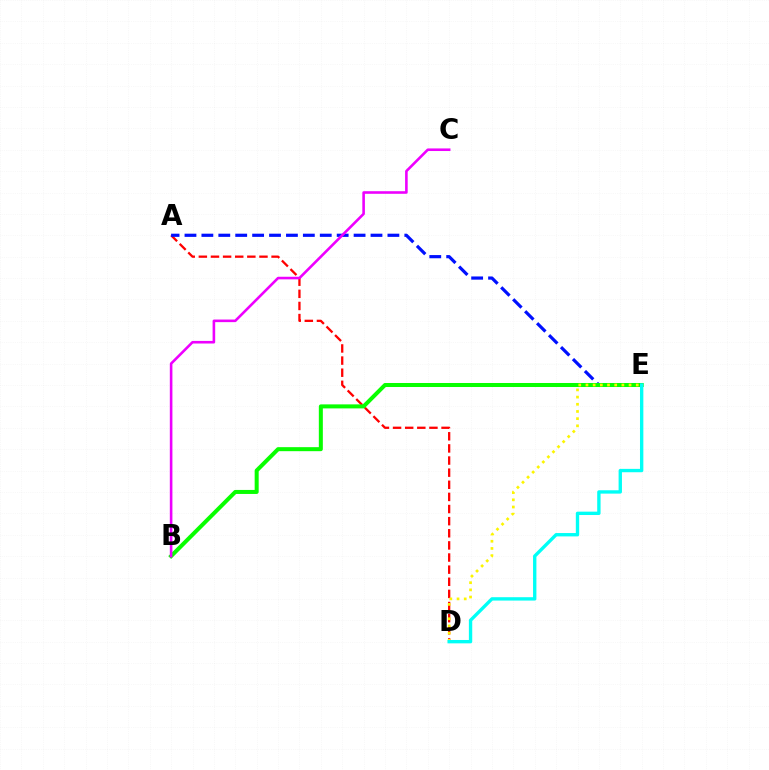{('A', 'D'): [{'color': '#ff0000', 'line_style': 'dashed', 'thickness': 1.65}], ('A', 'E'): [{'color': '#0010ff', 'line_style': 'dashed', 'thickness': 2.3}], ('B', 'E'): [{'color': '#08ff00', 'line_style': 'solid', 'thickness': 2.89}], ('D', 'E'): [{'color': '#fcf500', 'line_style': 'dotted', 'thickness': 1.95}, {'color': '#00fff6', 'line_style': 'solid', 'thickness': 2.42}], ('B', 'C'): [{'color': '#ee00ff', 'line_style': 'solid', 'thickness': 1.87}]}